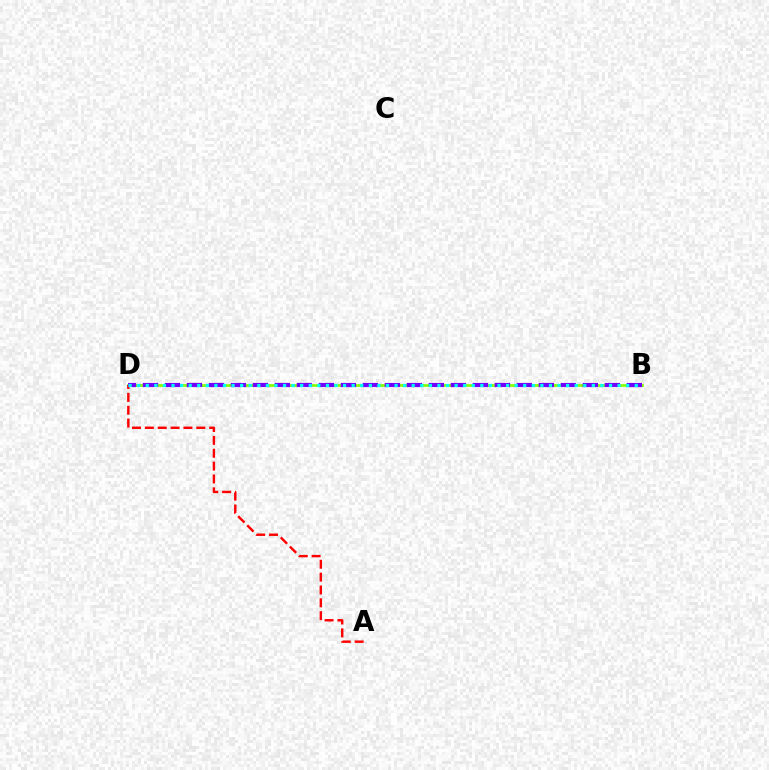{('B', 'D'): [{'color': '#84ff00', 'line_style': 'solid', 'thickness': 1.94}, {'color': '#7200ff', 'line_style': 'dashed', 'thickness': 2.99}, {'color': '#00fff6', 'line_style': 'dotted', 'thickness': 2.33}], ('A', 'D'): [{'color': '#ff0000', 'line_style': 'dashed', 'thickness': 1.75}]}